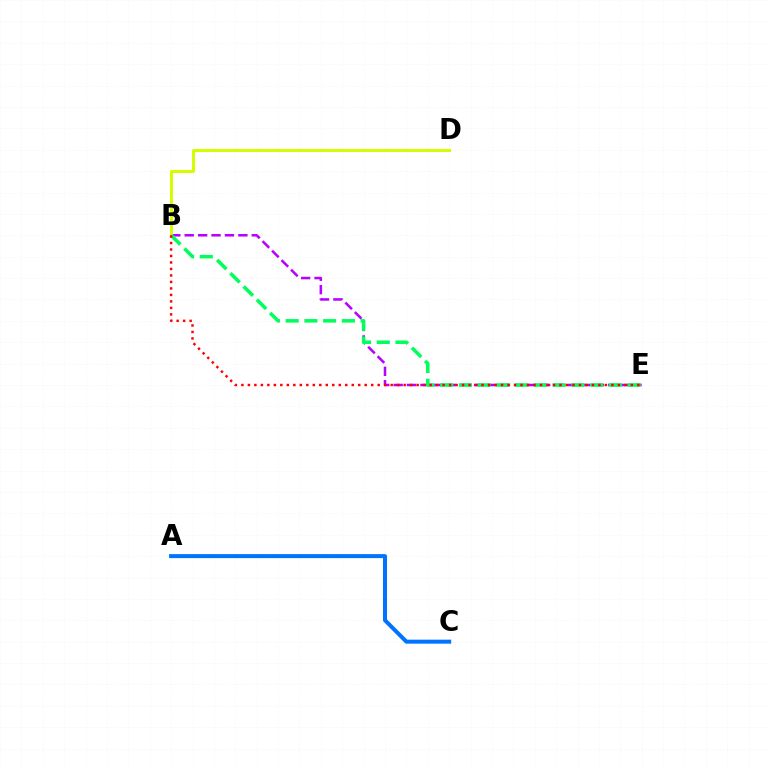{('B', 'E'): [{'color': '#b900ff', 'line_style': 'dashed', 'thickness': 1.82}, {'color': '#00ff5c', 'line_style': 'dashed', 'thickness': 2.55}, {'color': '#ff0000', 'line_style': 'dotted', 'thickness': 1.76}], ('A', 'C'): [{'color': '#0074ff', 'line_style': 'solid', 'thickness': 2.89}], ('B', 'D'): [{'color': '#d1ff00', 'line_style': 'solid', 'thickness': 2.16}]}